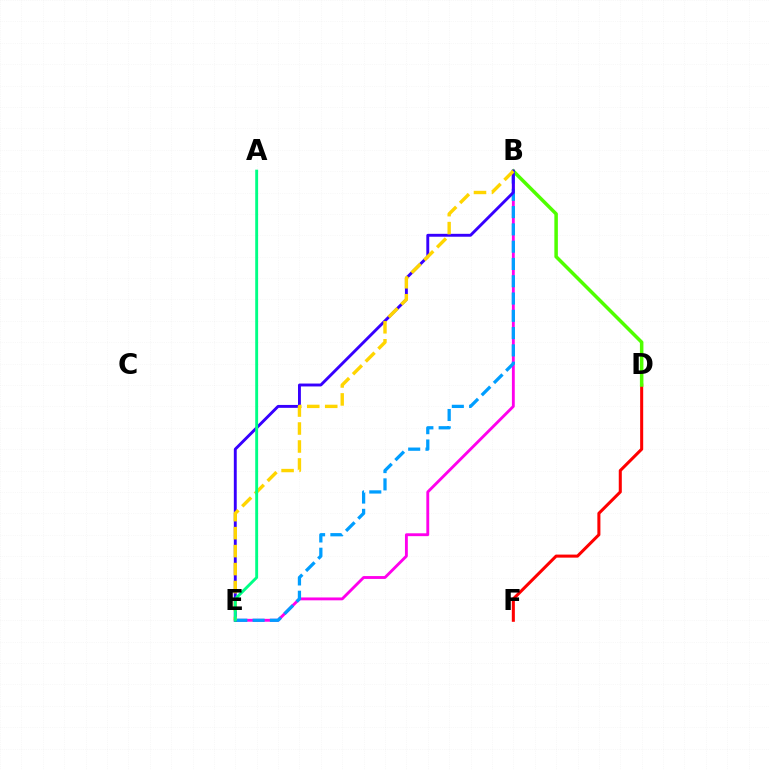{('B', 'E'): [{'color': '#ff00ed', 'line_style': 'solid', 'thickness': 2.06}, {'color': '#009eff', 'line_style': 'dashed', 'thickness': 2.35}, {'color': '#3700ff', 'line_style': 'solid', 'thickness': 2.09}, {'color': '#ffd500', 'line_style': 'dashed', 'thickness': 2.44}], ('D', 'F'): [{'color': '#ff0000', 'line_style': 'solid', 'thickness': 2.19}], ('B', 'D'): [{'color': '#4fff00', 'line_style': 'solid', 'thickness': 2.53}], ('A', 'E'): [{'color': '#00ff86', 'line_style': 'solid', 'thickness': 2.08}]}